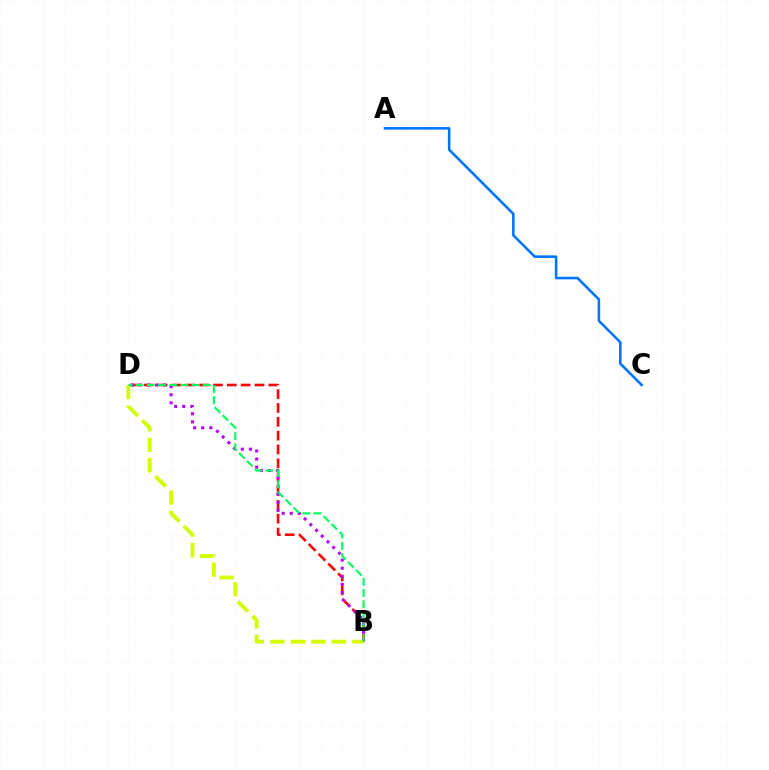{('B', 'D'): [{'color': '#ff0000', 'line_style': 'dashed', 'thickness': 1.88}, {'color': '#b900ff', 'line_style': 'dotted', 'thickness': 2.19}, {'color': '#d1ff00', 'line_style': 'dashed', 'thickness': 2.78}, {'color': '#00ff5c', 'line_style': 'dashed', 'thickness': 1.52}], ('A', 'C'): [{'color': '#0074ff', 'line_style': 'solid', 'thickness': 1.85}]}